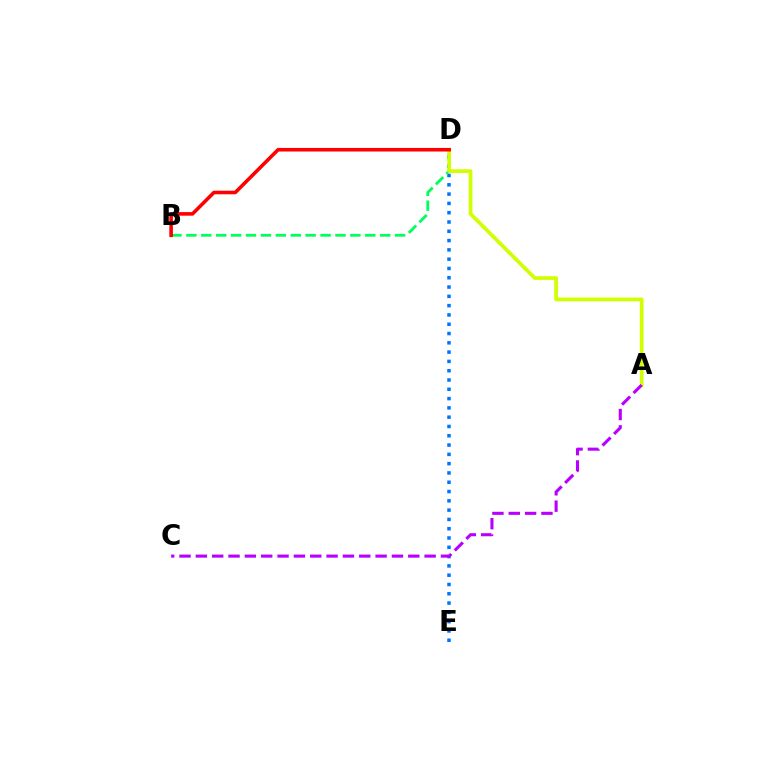{('D', 'E'): [{'color': '#0074ff', 'line_style': 'dotted', 'thickness': 2.53}], ('B', 'D'): [{'color': '#00ff5c', 'line_style': 'dashed', 'thickness': 2.03}, {'color': '#ff0000', 'line_style': 'solid', 'thickness': 2.58}], ('A', 'D'): [{'color': '#d1ff00', 'line_style': 'solid', 'thickness': 2.68}], ('A', 'C'): [{'color': '#b900ff', 'line_style': 'dashed', 'thickness': 2.22}]}